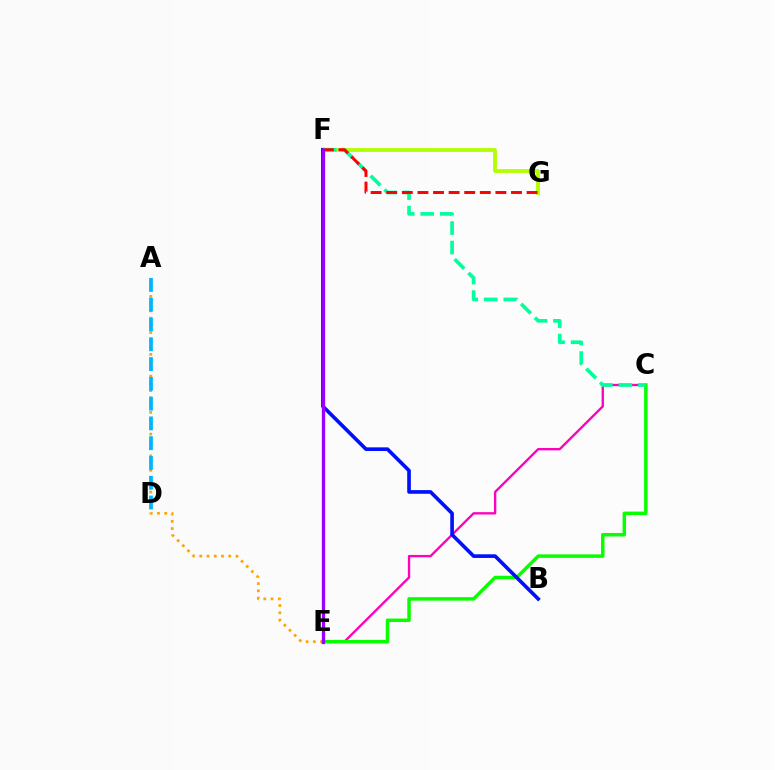{('C', 'E'): [{'color': '#ff00bd', 'line_style': 'solid', 'thickness': 1.69}, {'color': '#08ff00', 'line_style': 'solid', 'thickness': 2.51}], ('F', 'G'): [{'color': '#b3ff00', 'line_style': 'solid', 'thickness': 2.75}, {'color': '#ff0000', 'line_style': 'dashed', 'thickness': 2.12}], ('A', 'E'): [{'color': '#ffa500', 'line_style': 'dotted', 'thickness': 1.97}], ('A', 'D'): [{'color': '#00b5ff', 'line_style': 'dashed', 'thickness': 2.69}], ('B', 'F'): [{'color': '#0010ff', 'line_style': 'solid', 'thickness': 2.62}], ('C', 'F'): [{'color': '#00ff9d', 'line_style': 'dashed', 'thickness': 2.65}], ('E', 'F'): [{'color': '#9b00ff', 'line_style': 'solid', 'thickness': 2.36}]}